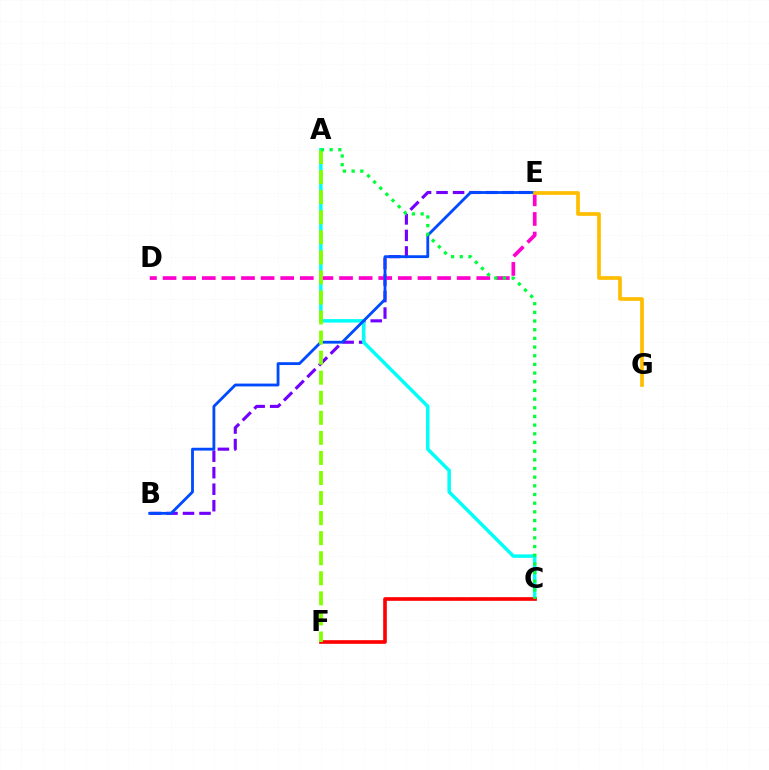{('B', 'E'): [{'color': '#7200ff', 'line_style': 'dashed', 'thickness': 2.24}, {'color': '#004bff', 'line_style': 'solid', 'thickness': 2.04}], ('A', 'C'): [{'color': '#00fff6', 'line_style': 'solid', 'thickness': 2.51}, {'color': '#00ff39', 'line_style': 'dotted', 'thickness': 2.36}], ('D', 'E'): [{'color': '#ff00cf', 'line_style': 'dashed', 'thickness': 2.66}], ('E', 'G'): [{'color': '#ffbd00', 'line_style': 'solid', 'thickness': 2.66}], ('C', 'F'): [{'color': '#ff0000', 'line_style': 'solid', 'thickness': 2.62}], ('A', 'F'): [{'color': '#84ff00', 'line_style': 'dashed', 'thickness': 2.73}]}